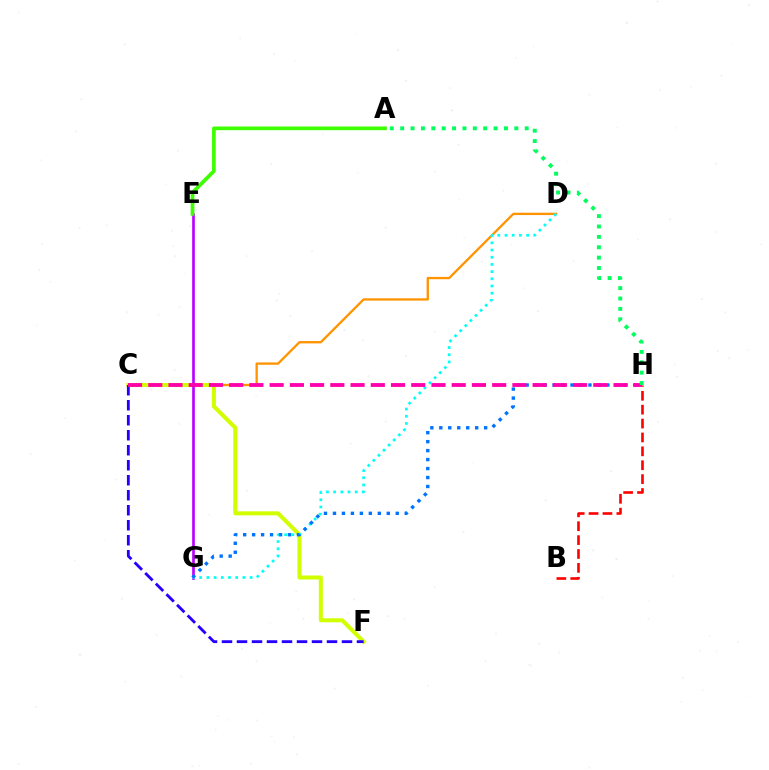{('B', 'H'): [{'color': '#ff0000', 'line_style': 'dashed', 'thickness': 1.89}], ('C', 'D'): [{'color': '#ff9400', 'line_style': 'solid', 'thickness': 1.67}], ('C', 'F'): [{'color': '#d1ff00', 'line_style': 'solid', 'thickness': 2.9}, {'color': '#2500ff', 'line_style': 'dashed', 'thickness': 2.04}], ('E', 'G'): [{'color': '#b900ff', 'line_style': 'solid', 'thickness': 1.91}], ('D', 'G'): [{'color': '#00fff6', 'line_style': 'dotted', 'thickness': 1.96}], ('G', 'H'): [{'color': '#0074ff', 'line_style': 'dotted', 'thickness': 2.44}], ('C', 'H'): [{'color': '#ff00ac', 'line_style': 'dashed', 'thickness': 2.75}], ('A', 'H'): [{'color': '#00ff5c', 'line_style': 'dotted', 'thickness': 2.82}], ('A', 'E'): [{'color': '#3dff00', 'line_style': 'solid', 'thickness': 2.66}]}